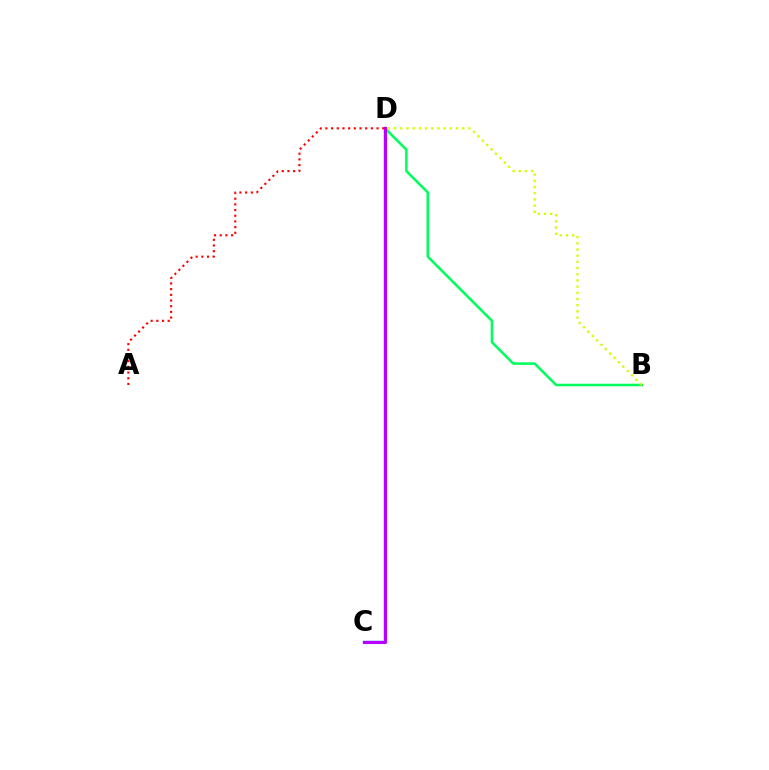{('C', 'D'): [{'color': '#0074ff', 'line_style': 'solid', 'thickness': 1.72}, {'color': '#b900ff', 'line_style': 'solid', 'thickness': 2.21}], ('B', 'D'): [{'color': '#00ff5c', 'line_style': 'solid', 'thickness': 1.83}, {'color': '#d1ff00', 'line_style': 'dotted', 'thickness': 1.68}], ('A', 'D'): [{'color': '#ff0000', 'line_style': 'dotted', 'thickness': 1.54}]}